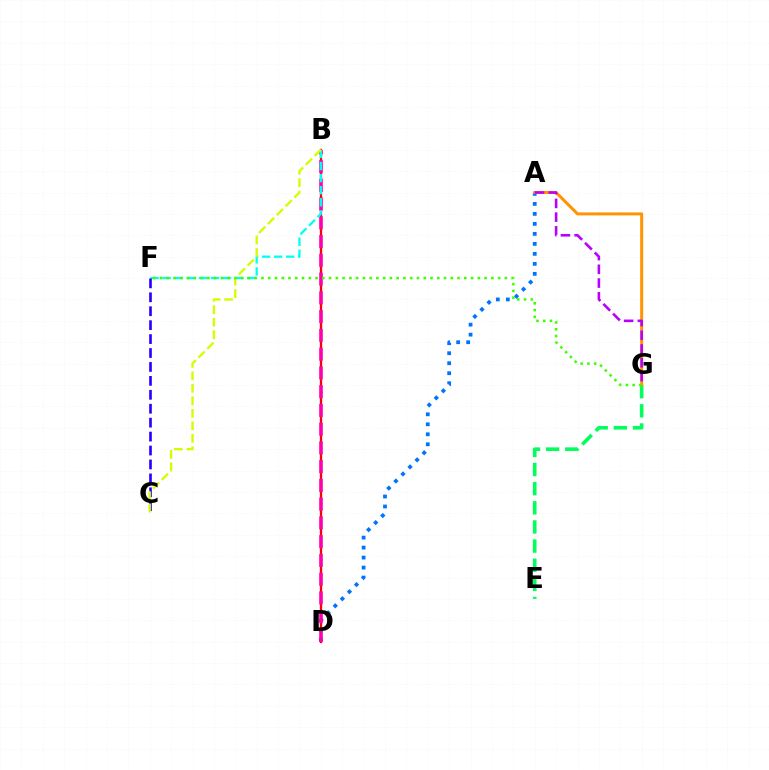{('A', 'D'): [{'color': '#0074ff', 'line_style': 'dotted', 'thickness': 2.71}], ('E', 'G'): [{'color': '#00ff5c', 'line_style': 'dashed', 'thickness': 2.6}], ('B', 'D'): [{'color': '#ff0000', 'line_style': 'solid', 'thickness': 1.66}, {'color': '#ff00ac', 'line_style': 'dashed', 'thickness': 2.55}], ('A', 'G'): [{'color': '#ff9400', 'line_style': 'solid', 'thickness': 2.15}, {'color': '#b900ff', 'line_style': 'dashed', 'thickness': 1.87}], ('B', 'F'): [{'color': '#00fff6', 'line_style': 'dashed', 'thickness': 1.64}], ('C', 'F'): [{'color': '#2500ff', 'line_style': 'dashed', 'thickness': 1.89}], ('B', 'C'): [{'color': '#d1ff00', 'line_style': 'dashed', 'thickness': 1.7}], ('F', 'G'): [{'color': '#3dff00', 'line_style': 'dotted', 'thickness': 1.84}]}